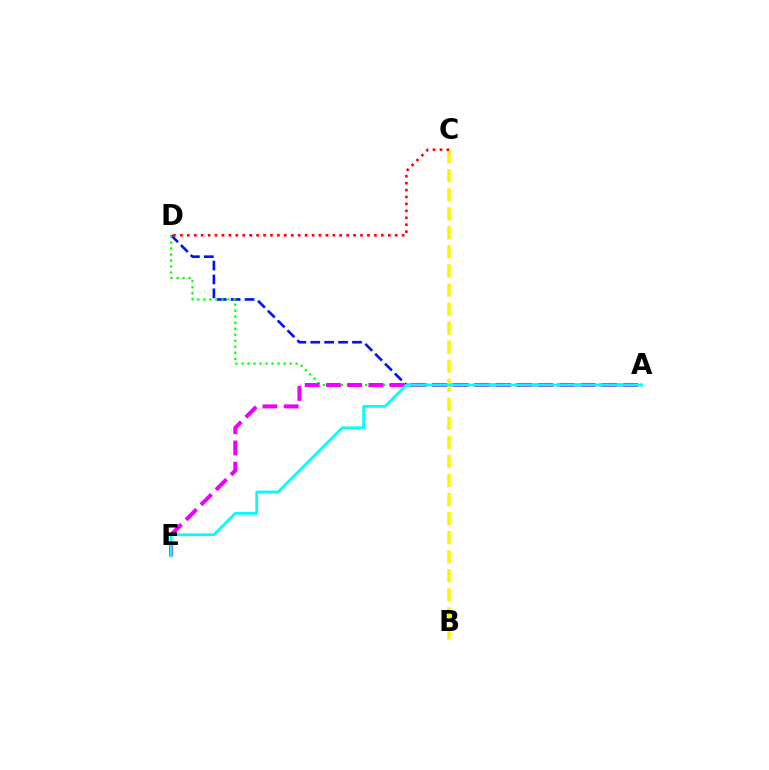{('A', 'D'): [{'color': '#0010ff', 'line_style': 'dashed', 'thickness': 1.89}, {'color': '#08ff00', 'line_style': 'dotted', 'thickness': 1.63}], ('A', 'E'): [{'color': '#ee00ff', 'line_style': 'dashed', 'thickness': 2.88}, {'color': '#00fff6', 'line_style': 'solid', 'thickness': 1.98}], ('B', 'C'): [{'color': '#fcf500', 'line_style': 'dashed', 'thickness': 2.59}], ('C', 'D'): [{'color': '#ff0000', 'line_style': 'dotted', 'thickness': 1.88}]}